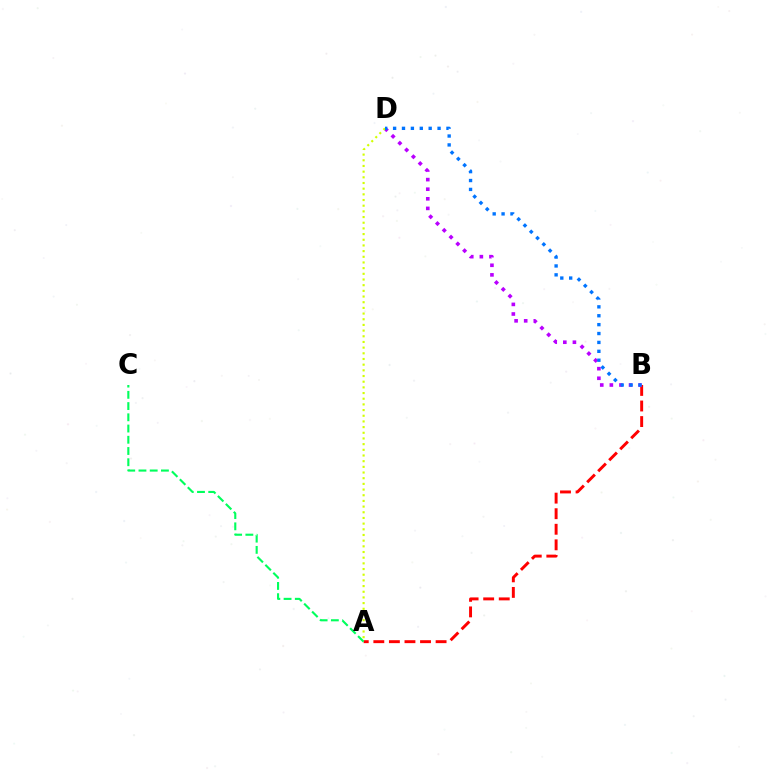{('A', 'B'): [{'color': '#ff0000', 'line_style': 'dashed', 'thickness': 2.11}], ('A', 'C'): [{'color': '#00ff5c', 'line_style': 'dashed', 'thickness': 1.53}], ('B', 'D'): [{'color': '#b900ff', 'line_style': 'dotted', 'thickness': 2.61}, {'color': '#0074ff', 'line_style': 'dotted', 'thickness': 2.42}], ('A', 'D'): [{'color': '#d1ff00', 'line_style': 'dotted', 'thickness': 1.54}]}